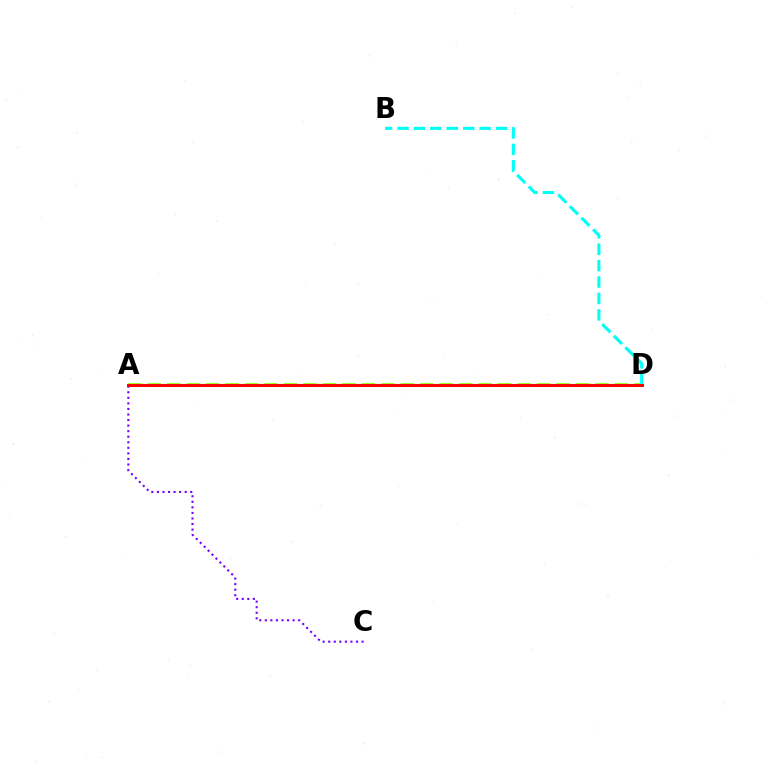{('A', 'D'): [{'color': '#84ff00', 'line_style': 'dashed', 'thickness': 2.64}, {'color': '#ff0000', 'line_style': 'solid', 'thickness': 2.13}], ('A', 'C'): [{'color': '#7200ff', 'line_style': 'dotted', 'thickness': 1.51}], ('B', 'D'): [{'color': '#00fff6', 'line_style': 'dashed', 'thickness': 2.23}]}